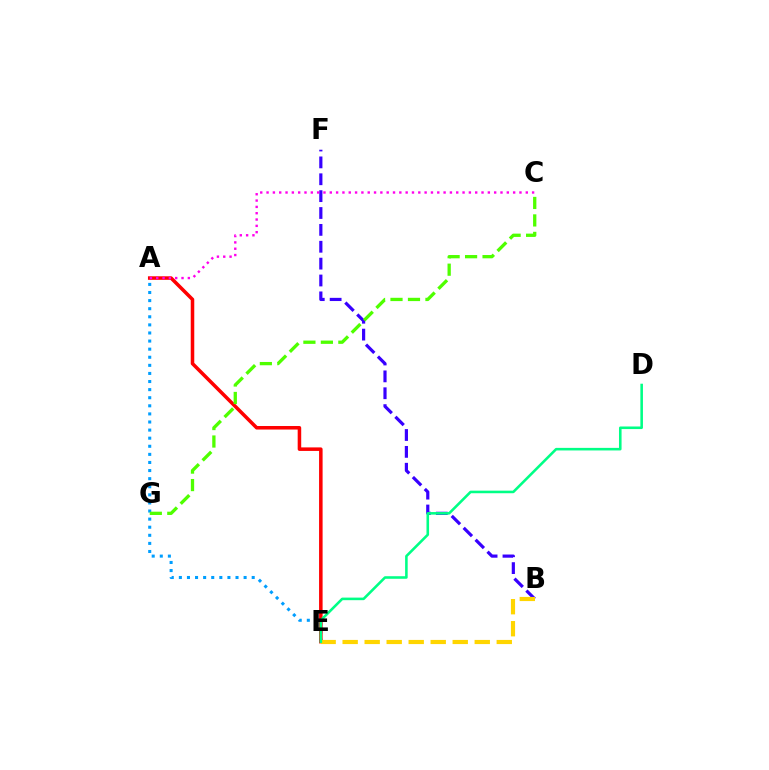{('A', 'E'): [{'color': '#009eff', 'line_style': 'dotted', 'thickness': 2.2}, {'color': '#ff0000', 'line_style': 'solid', 'thickness': 2.54}], ('B', 'F'): [{'color': '#3700ff', 'line_style': 'dashed', 'thickness': 2.29}], ('B', 'E'): [{'color': '#ffd500', 'line_style': 'dashed', 'thickness': 2.99}], ('D', 'E'): [{'color': '#00ff86', 'line_style': 'solid', 'thickness': 1.85}], ('A', 'C'): [{'color': '#ff00ed', 'line_style': 'dotted', 'thickness': 1.72}], ('C', 'G'): [{'color': '#4fff00', 'line_style': 'dashed', 'thickness': 2.37}]}